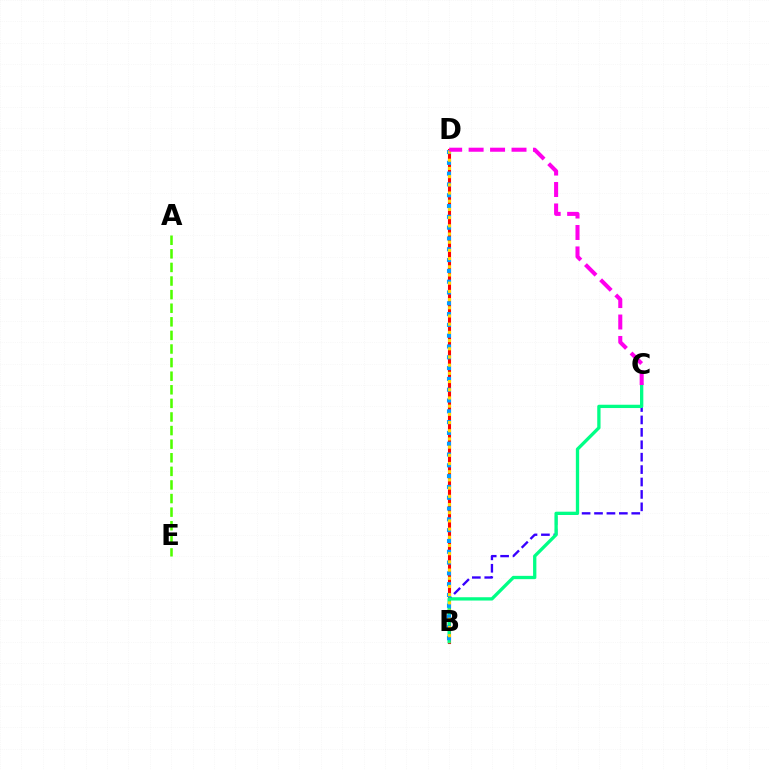{('A', 'E'): [{'color': '#4fff00', 'line_style': 'dashed', 'thickness': 1.85}], ('B', 'D'): [{'color': '#ff0000', 'line_style': 'solid', 'thickness': 2.22}, {'color': '#009eff', 'line_style': 'dotted', 'thickness': 2.94}, {'color': '#ffd500', 'line_style': 'dotted', 'thickness': 2.23}], ('B', 'C'): [{'color': '#3700ff', 'line_style': 'dashed', 'thickness': 1.69}, {'color': '#00ff86', 'line_style': 'solid', 'thickness': 2.38}], ('C', 'D'): [{'color': '#ff00ed', 'line_style': 'dashed', 'thickness': 2.91}]}